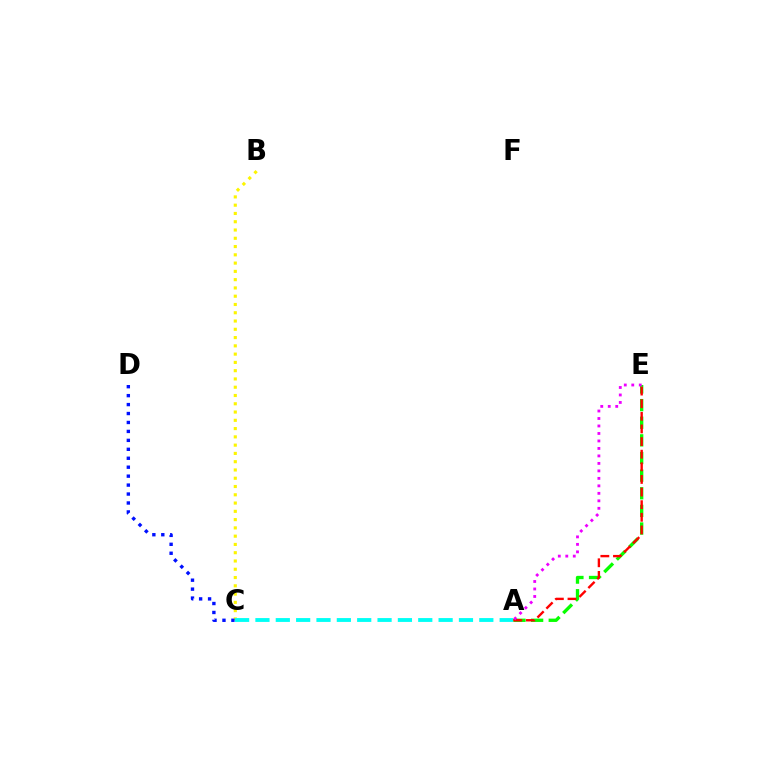{('B', 'C'): [{'color': '#fcf500', 'line_style': 'dotted', 'thickness': 2.25}], ('A', 'E'): [{'color': '#08ff00', 'line_style': 'dashed', 'thickness': 2.4}, {'color': '#ff0000', 'line_style': 'dashed', 'thickness': 1.71}, {'color': '#ee00ff', 'line_style': 'dotted', 'thickness': 2.03}], ('C', 'D'): [{'color': '#0010ff', 'line_style': 'dotted', 'thickness': 2.43}], ('A', 'C'): [{'color': '#00fff6', 'line_style': 'dashed', 'thickness': 2.76}]}